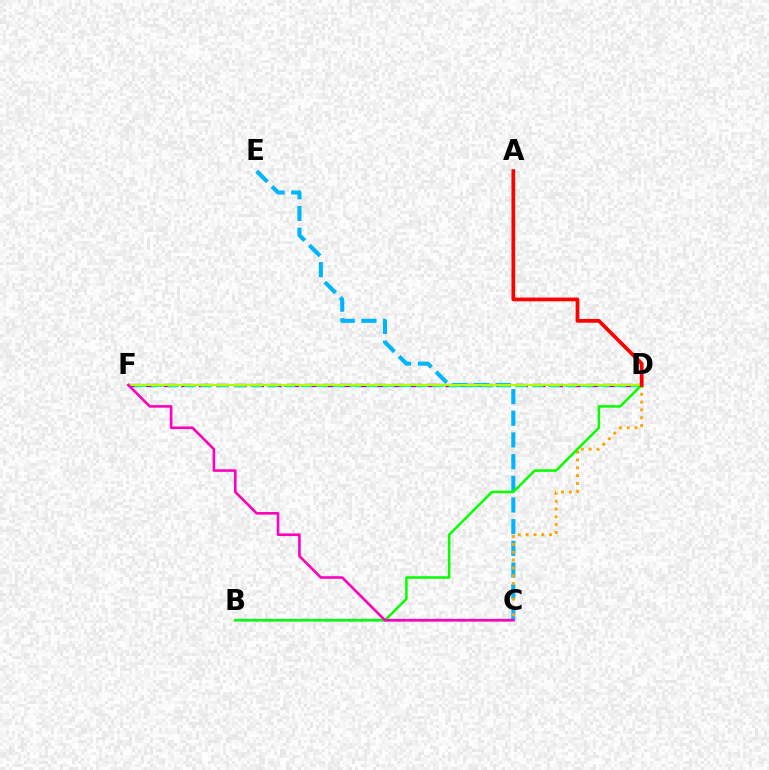{('D', 'F'): [{'color': '#9b00ff', 'line_style': 'dashed', 'thickness': 2.39}, {'color': '#00ff9d', 'line_style': 'dashed', 'thickness': 2.25}, {'color': '#b3ff00', 'line_style': 'solid', 'thickness': 1.52}], ('C', 'E'): [{'color': '#00b5ff', 'line_style': 'dashed', 'thickness': 2.95}], ('B', 'C'): [{'color': '#0010ff', 'line_style': 'dashed', 'thickness': 1.63}], ('C', 'D'): [{'color': '#ffa500', 'line_style': 'dotted', 'thickness': 2.13}], ('B', 'D'): [{'color': '#08ff00', 'line_style': 'solid', 'thickness': 1.82}], ('C', 'F'): [{'color': '#ff00bd', 'line_style': 'solid', 'thickness': 1.88}], ('A', 'D'): [{'color': '#ff0000', 'line_style': 'solid', 'thickness': 2.7}]}